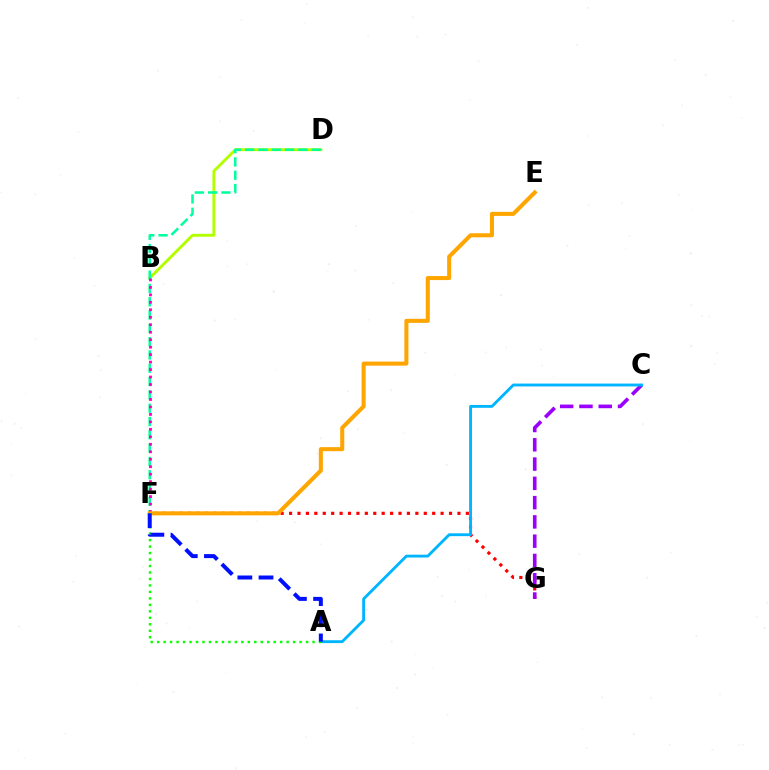{('B', 'D'): [{'color': '#b3ff00', 'line_style': 'solid', 'thickness': 2.1}], ('F', 'G'): [{'color': '#ff0000', 'line_style': 'dotted', 'thickness': 2.29}], ('D', 'F'): [{'color': '#00ff9d', 'line_style': 'dashed', 'thickness': 1.81}], ('B', 'F'): [{'color': '#ff00bd', 'line_style': 'dotted', 'thickness': 2.03}], ('C', 'G'): [{'color': '#9b00ff', 'line_style': 'dashed', 'thickness': 2.62}], ('E', 'F'): [{'color': '#ffa500', 'line_style': 'solid', 'thickness': 2.91}], ('A', 'C'): [{'color': '#00b5ff', 'line_style': 'solid', 'thickness': 2.06}], ('A', 'F'): [{'color': '#08ff00', 'line_style': 'dotted', 'thickness': 1.76}, {'color': '#0010ff', 'line_style': 'dashed', 'thickness': 2.87}]}